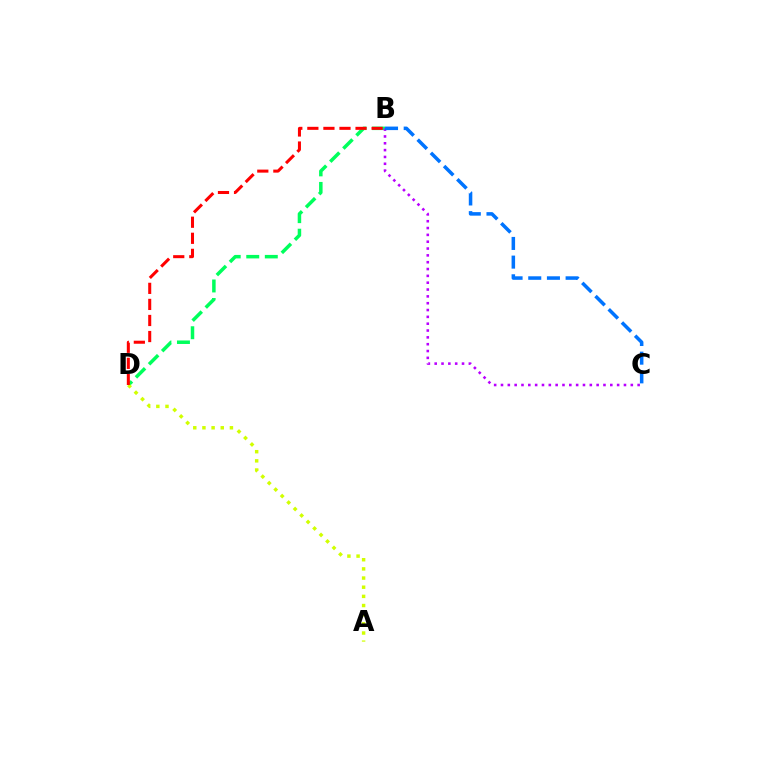{('B', 'D'): [{'color': '#00ff5c', 'line_style': 'dashed', 'thickness': 2.52}, {'color': '#ff0000', 'line_style': 'dashed', 'thickness': 2.18}], ('A', 'D'): [{'color': '#d1ff00', 'line_style': 'dotted', 'thickness': 2.49}], ('B', 'C'): [{'color': '#b900ff', 'line_style': 'dotted', 'thickness': 1.86}, {'color': '#0074ff', 'line_style': 'dashed', 'thickness': 2.54}]}